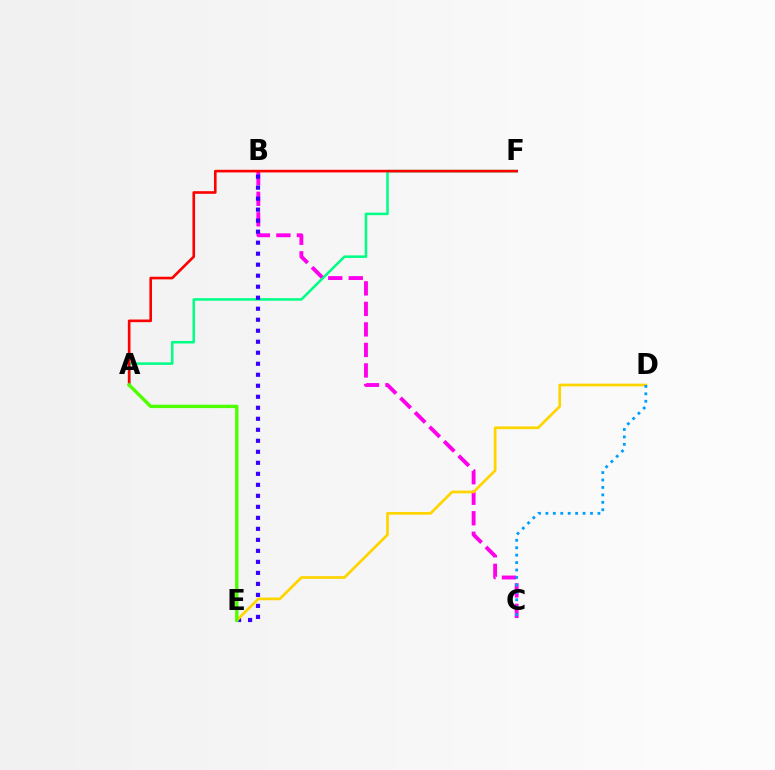{('A', 'F'): [{'color': '#00ff86', 'line_style': 'solid', 'thickness': 1.83}, {'color': '#ff0000', 'line_style': 'solid', 'thickness': 1.89}], ('B', 'C'): [{'color': '#ff00ed', 'line_style': 'dashed', 'thickness': 2.79}], ('B', 'E'): [{'color': '#3700ff', 'line_style': 'dotted', 'thickness': 2.99}], ('D', 'E'): [{'color': '#ffd500', 'line_style': 'solid', 'thickness': 1.96}], ('C', 'D'): [{'color': '#009eff', 'line_style': 'dotted', 'thickness': 2.02}], ('A', 'E'): [{'color': '#4fff00', 'line_style': 'solid', 'thickness': 2.45}]}